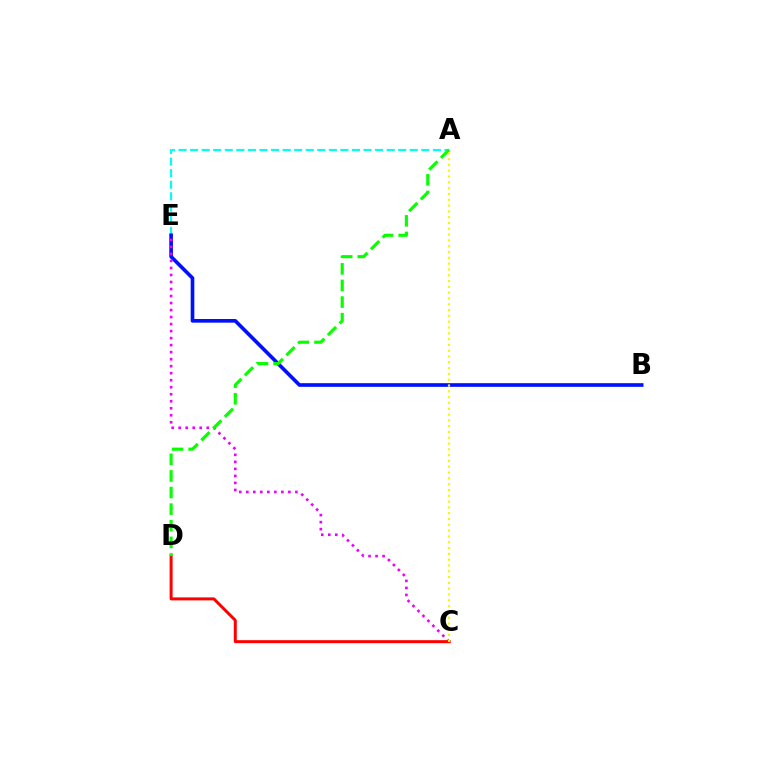{('A', 'E'): [{'color': '#00fff6', 'line_style': 'dashed', 'thickness': 1.57}], ('B', 'E'): [{'color': '#0010ff', 'line_style': 'solid', 'thickness': 2.63}], ('C', 'E'): [{'color': '#ee00ff', 'line_style': 'dotted', 'thickness': 1.91}], ('C', 'D'): [{'color': '#ff0000', 'line_style': 'solid', 'thickness': 2.15}], ('A', 'D'): [{'color': '#08ff00', 'line_style': 'dashed', 'thickness': 2.26}], ('A', 'C'): [{'color': '#fcf500', 'line_style': 'dotted', 'thickness': 1.58}]}